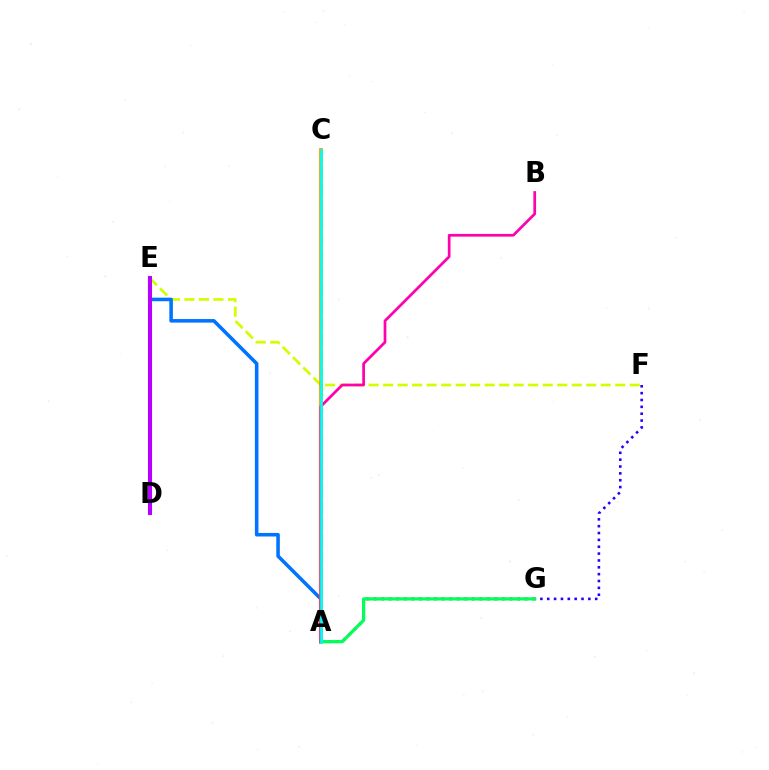{('E', 'F'): [{'color': '#d1ff00', 'line_style': 'dashed', 'thickness': 1.97}], ('F', 'G'): [{'color': '#2500ff', 'line_style': 'dotted', 'thickness': 1.86}], ('A', 'C'): [{'color': '#3dff00', 'line_style': 'dashed', 'thickness': 2.27}, {'color': '#ff9400', 'line_style': 'solid', 'thickness': 2.66}, {'color': '#00fff6', 'line_style': 'solid', 'thickness': 1.91}], ('A', 'E'): [{'color': '#0074ff', 'line_style': 'solid', 'thickness': 2.56}], ('A', 'G'): [{'color': '#ff0000', 'line_style': 'dotted', 'thickness': 2.05}, {'color': '#00ff5c', 'line_style': 'solid', 'thickness': 2.32}], ('D', 'E'): [{'color': '#b900ff', 'line_style': 'solid', 'thickness': 2.93}], ('A', 'B'): [{'color': '#ff00ac', 'line_style': 'solid', 'thickness': 1.95}]}